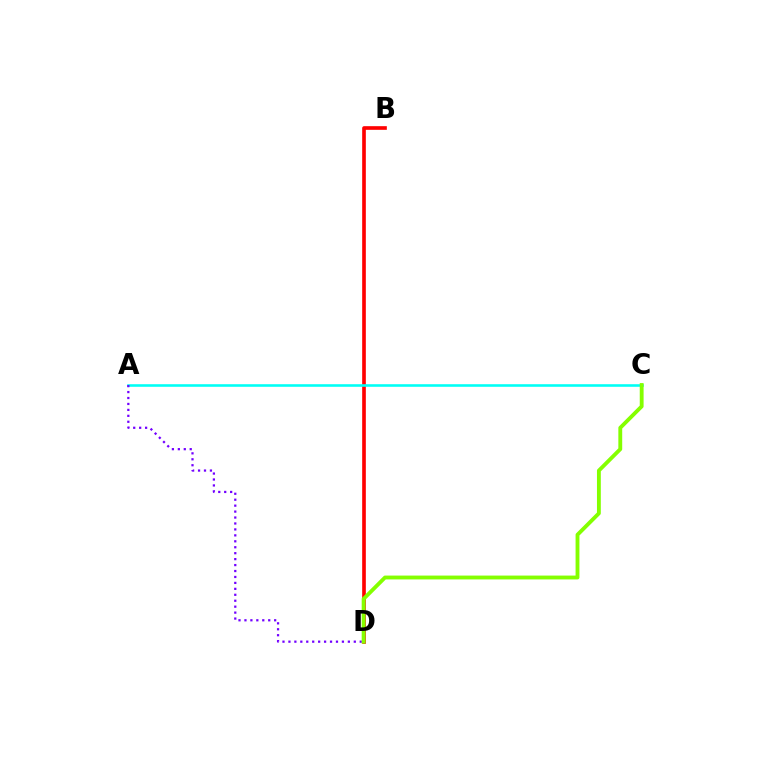{('B', 'D'): [{'color': '#ff0000', 'line_style': 'solid', 'thickness': 2.63}], ('A', 'C'): [{'color': '#00fff6', 'line_style': 'solid', 'thickness': 1.86}], ('A', 'D'): [{'color': '#7200ff', 'line_style': 'dotted', 'thickness': 1.61}], ('C', 'D'): [{'color': '#84ff00', 'line_style': 'solid', 'thickness': 2.77}]}